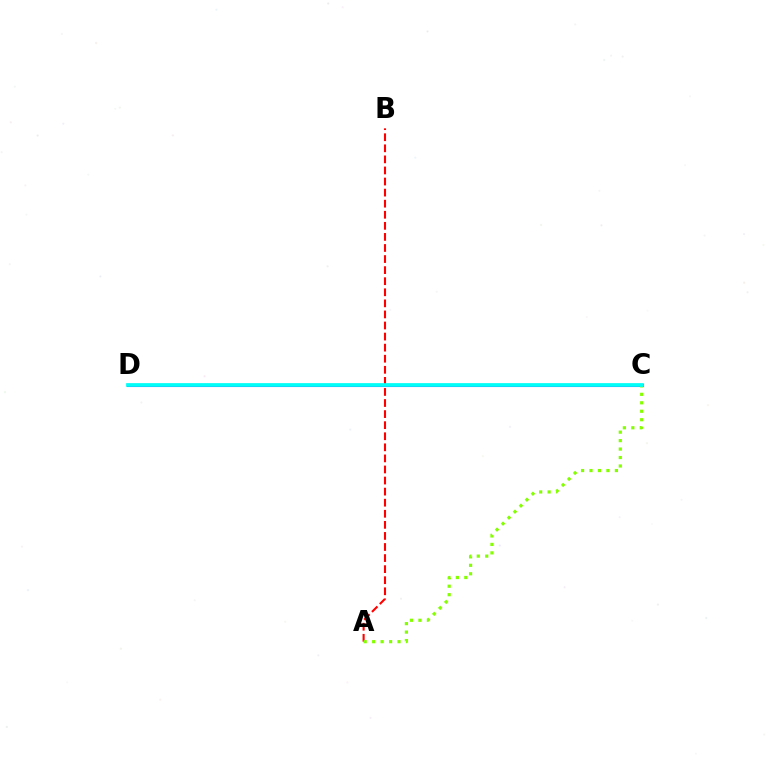{('C', 'D'): [{'color': '#7200ff', 'line_style': 'solid', 'thickness': 2.21}, {'color': '#00fff6', 'line_style': 'solid', 'thickness': 2.67}], ('A', 'B'): [{'color': '#ff0000', 'line_style': 'dashed', 'thickness': 1.5}], ('A', 'C'): [{'color': '#84ff00', 'line_style': 'dotted', 'thickness': 2.3}]}